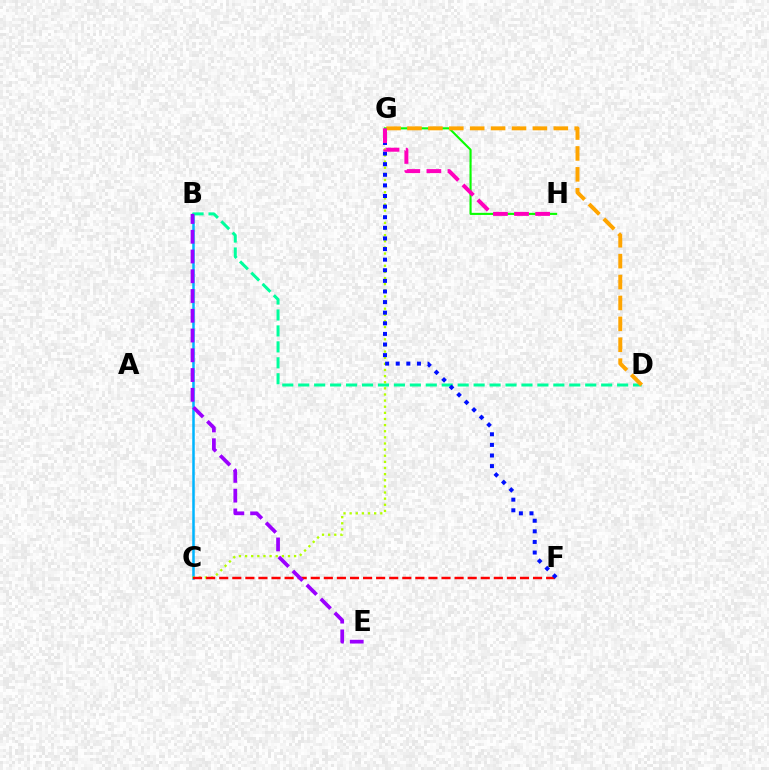{('B', 'C'): [{'color': '#00b5ff', 'line_style': 'solid', 'thickness': 1.81}], ('B', 'D'): [{'color': '#00ff9d', 'line_style': 'dashed', 'thickness': 2.17}], ('C', 'G'): [{'color': '#b3ff00', 'line_style': 'dotted', 'thickness': 1.67}], ('C', 'F'): [{'color': '#ff0000', 'line_style': 'dashed', 'thickness': 1.78}], ('G', 'H'): [{'color': '#08ff00', 'line_style': 'solid', 'thickness': 1.52}, {'color': '#ff00bd', 'line_style': 'dashed', 'thickness': 2.86}], ('F', 'G'): [{'color': '#0010ff', 'line_style': 'dotted', 'thickness': 2.88}], ('B', 'E'): [{'color': '#9b00ff', 'line_style': 'dashed', 'thickness': 2.68}], ('D', 'G'): [{'color': '#ffa500', 'line_style': 'dashed', 'thickness': 2.84}]}